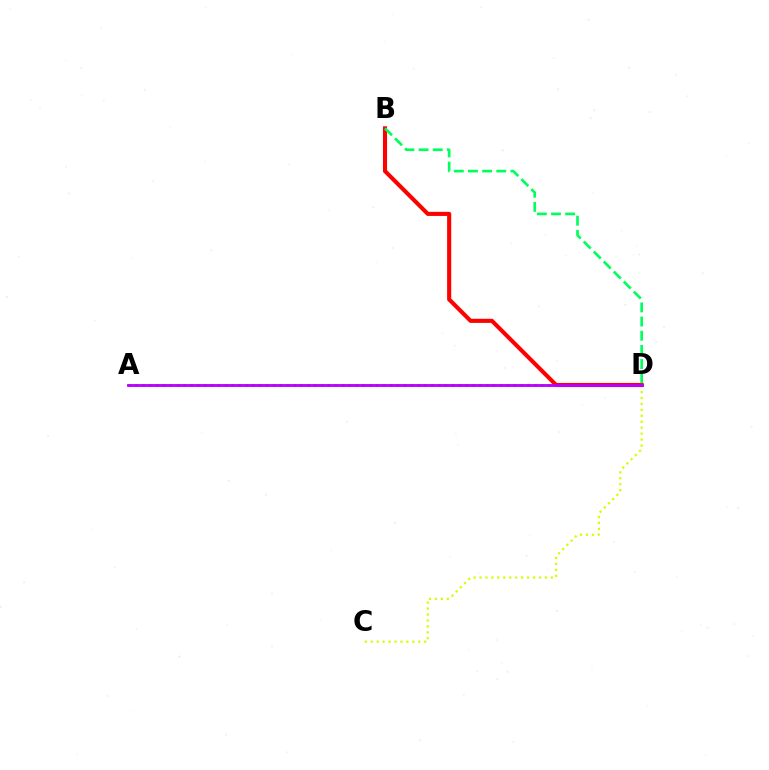{('A', 'D'): [{'color': '#0074ff', 'line_style': 'dotted', 'thickness': 1.87}, {'color': '#b900ff', 'line_style': 'solid', 'thickness': 2.03}], ('C', 'D'): [{'color': '#d1ff00', 'line_style': 'dotted', 'thickness': 1.61}], ('B', 'D'): [{'color': '#ff0000', 'line_style': 'solid', 'thickness': 2.95}, {'color': '#00ff5c', 'line_style': 'dashed', 'thickness': 1.92}]}